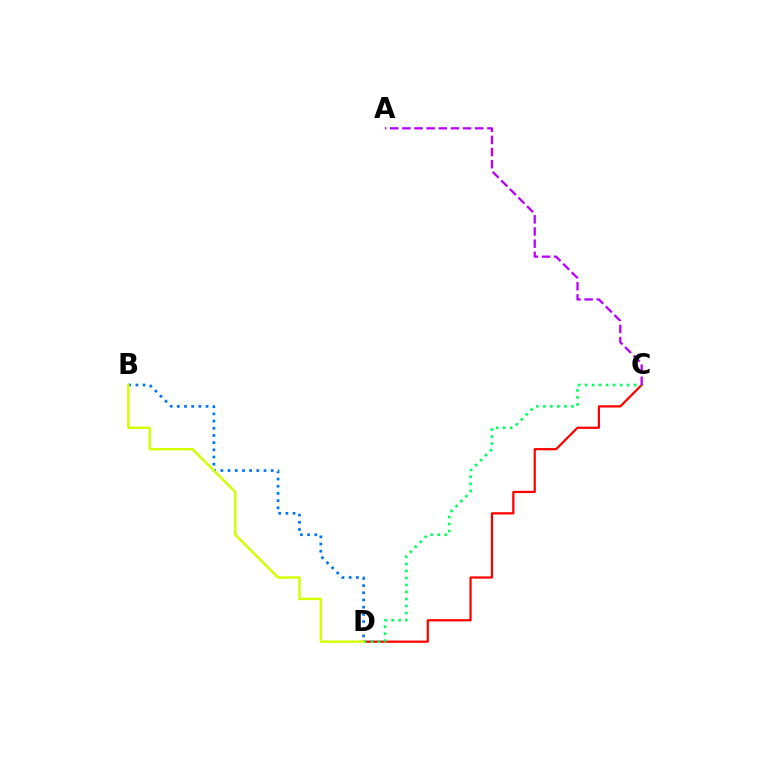{('C', 'D'): [{'color': '#ff0000', 'line_style': 'solid', 'thickness': 1.6}, {'color': '#00ff5c', 'line_style': 'dotted', 'thickness': 1.91}], ('B', 'D'): [{'color': '#0074ff', 'line_style': 'dotted', 'thickness': 1.95}, {'color': '#d1ff00', 'line_style': 'solid', 'thickness': 1.76}], ('A', 'C'): [{'color': '#b900ff', 'line_style': 'dashed', 'thickness': 1.65}]}